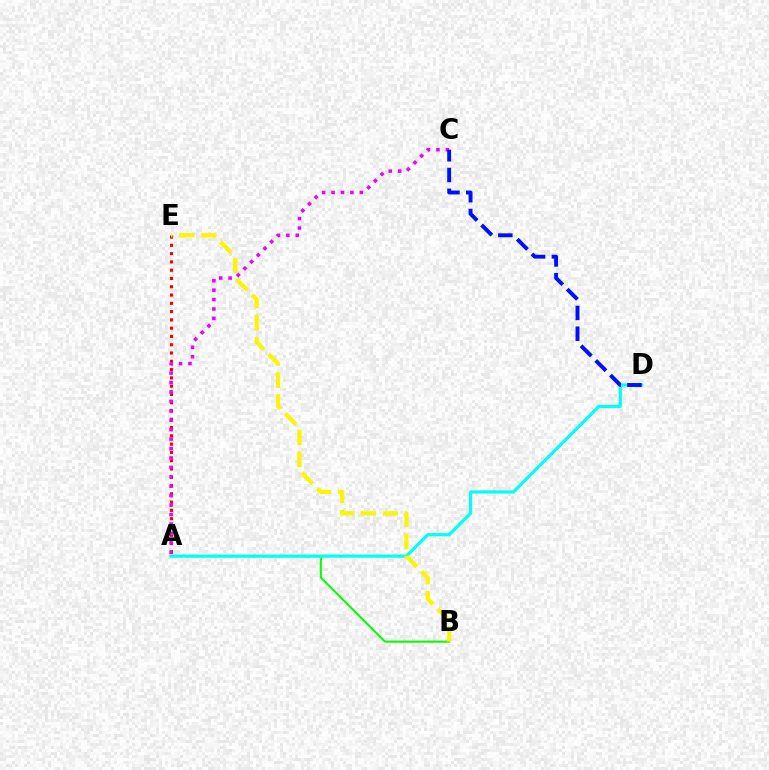{('A', 'B'): [{'color': '#08ff00', 'line_style': 'solid', 'thickness': 1.51}], ('A', 'E'): [{'color': '#ff0000', 'line_style': 'dotted', 'thickness': 2.25}], ('A', 'D'): [{'color': '#00fff6', 'line_style': 'solid', 'thickness': 2.28}], ('A', 'C'): [{'color': '#ee00ff', 'line_style': 'dotted', 'thickness': 2.56}], ('C', 'D'): [{'color': '#0010ff', 'line_style': 'dashed', 'thickness': 2.82}], ('B', 'E'): [{'color': '#fcf500', 'line_style': 'dashed', 'thickness': 3.0}]}